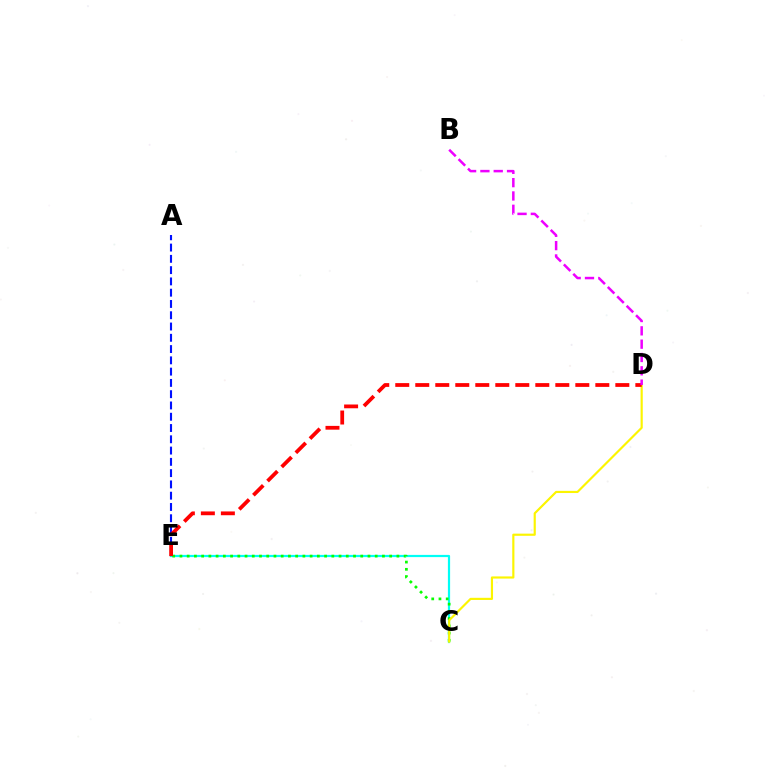{('C', 'E'): [{'color': '#00fff6', 'line_style': 'solid', 'thickness': 1.59}, {'color': '#08ff00', 'line_style': 'dotted', 'thickness': 1.96}], ('A', 'E'): [{'color': '#0010ff', 'line_style': 'dashed', 'thickness': 1.53}], ('C', 'D'): [{'color': '#fcf500', 'line_style': 'solid', 'thickness': 1.56}], ('D', 'E'): [{'color': '#ff0000', 'line_style': 'dashed', 'thickness': 2.72}], ('B', 'D'): [{'color': '#ee00ff', 'line_style': 'dashed', 'thickness': 1.81}]}